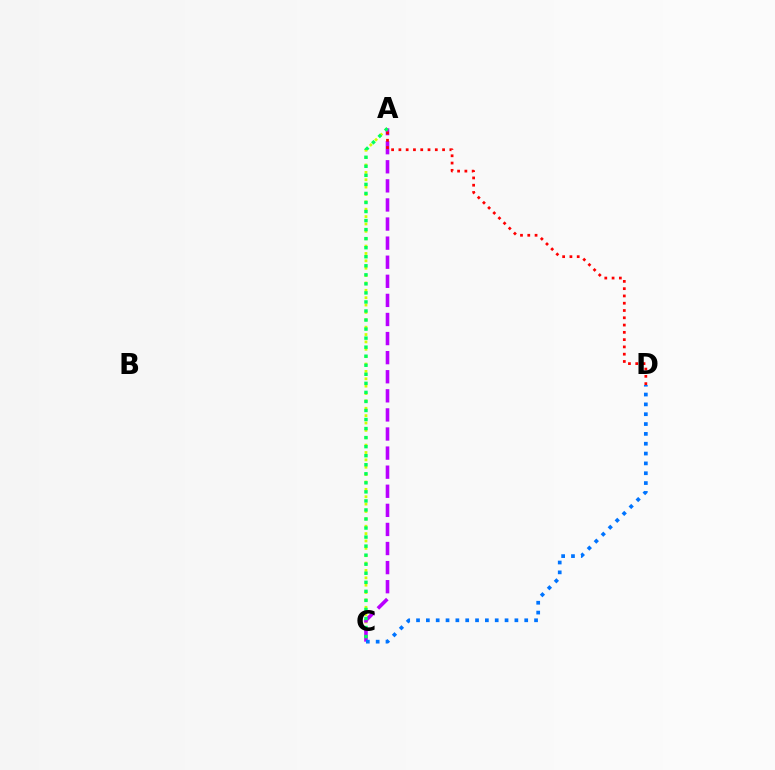{('A', 'C'): [{'color': '#d1ff00', 'line_style': 'dotted', 'thickness': 2.0}, {'color': '#b900ff', 'line_style': 'dashed', 'thickness': 2.59}, {'color': '#00ff5c', 'line_style': 'dotted', 'thickness': 2.46}], ('C', 'D'): [{'color': '#0074ff', 'line_style': 'dotted', 'thickness': 2.67}], ('A', 'D'): [{'color': '#ff0000', 'line_style': 'dotted', 'thickness': 1.98}]}